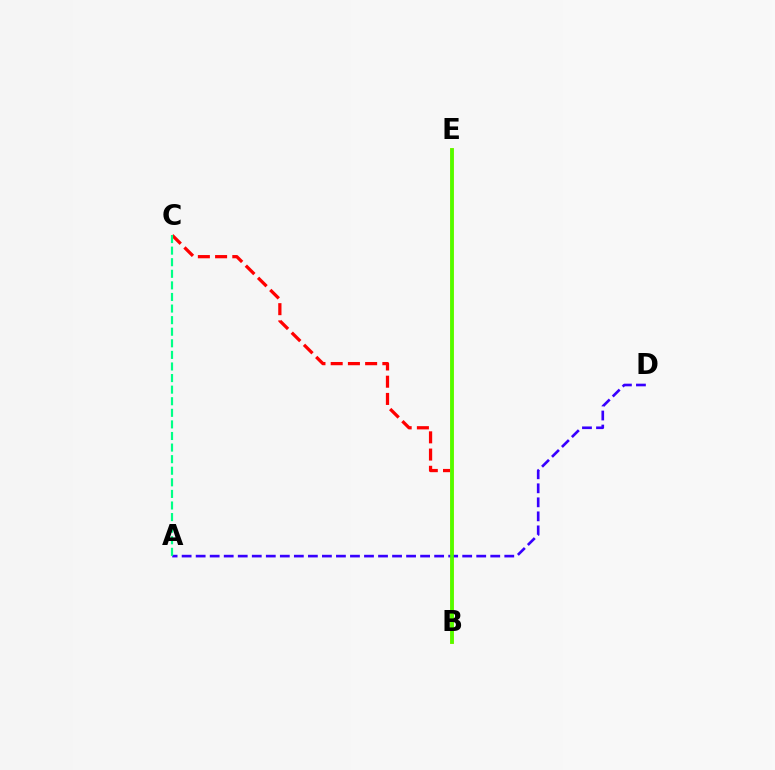{('B', 'E'): [{'color': '#ff00ed', 'line_style': 'dashed', 'thickness': 1.63}, {'color': '#009eff', 'line_style': 'solid', 'thickness': 2.52}, {'color': '#ffd500', 'line_style': 'solid', 'thickness': 2.75}, {'color': '#4fff00', 'line_style': 'solid', 'thickness': 2.61}], ('B', 'C'): [{'color': '#ff0000', 'line_style': 'dashed', 'thickness': 2.34}], ('A', 'D'): [{'color': '#3700ff', 'line_style': 'dashed', 'thickness': 1.91}], ('A', 'C'): [{'color': '#00ff86', 'line_style': 'dashed', 'thickness': 1.57}]}